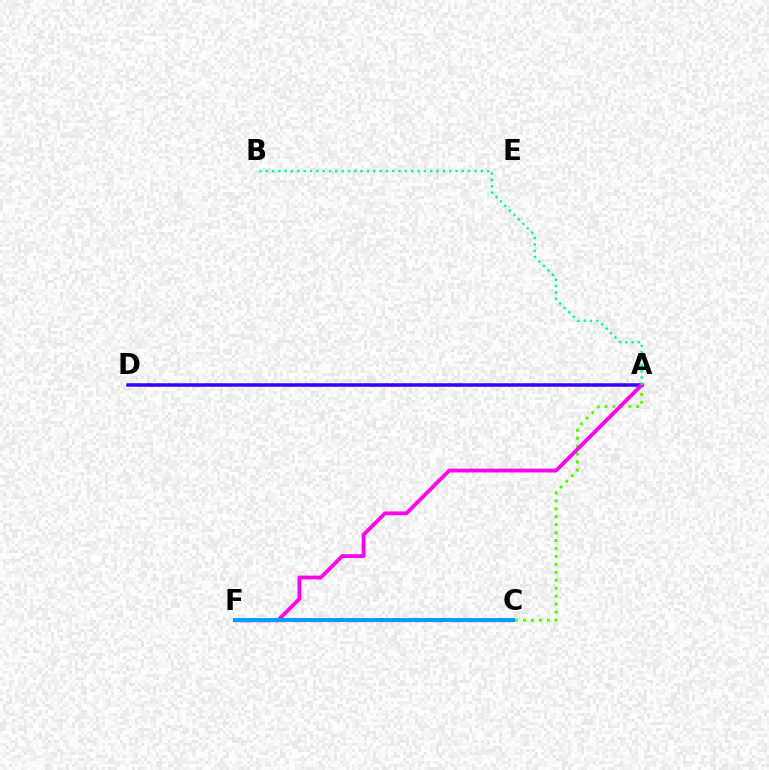{('A', 'D'): [{'color': '#3700ff', 'line_style': 'solid', 'thickness': 2.53}], ('C', 'F'): [{'color': '#ffd500', 'line_style': 'solid', 'thickness': 2.01}, {'color': '#ff0000', 'line_style': 'dashed', 'thickness': 2.36}, {'color': '#009eff', 'line_style': 'solid', 'thickness': 2.88}], ('A', 'C'): [{'color': '#4fff00', 'line_style': 'dotted', 'thickness': 2.16}], ('A', 'F'): [{'color': '#ff00ed', 'line_style': 'solid', 'thickness': 2.74}], ('A', 'B'): [{'color': '#00ff86', 'line_style': 'dotted', 'thickness': 1.72}]}